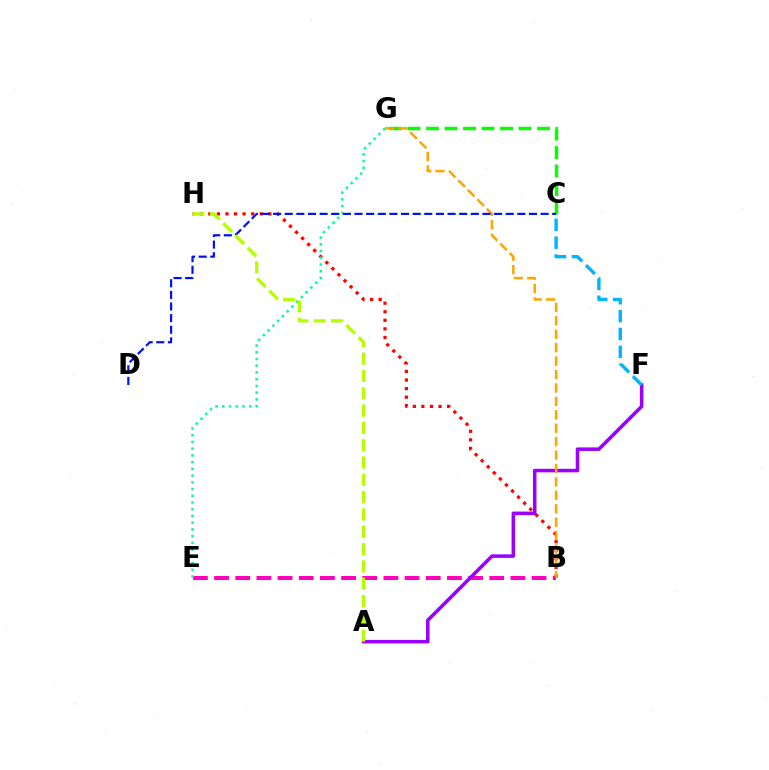{('B', 'E'): [{'color': '#ff00bd', 'line_style': 'dashed', 'thickness': 2.88}], ('B', 'H'): [{'color': '#ff0000', 'line_style': 'dotted', 'thickness': 2.33}], ('E', 'G'): [{'color': '#00ff9d', 'line_style': 'dotted', 'thickness': 1.83}], ('A', 'F'): [{'color': '#9b00ff', 'line_style': 'solid', 'thickness': 2.55}], ('C', 'G'): [{'color': '#08ff00', 'line_style': 'dashed', 'thickness': 2.51}], ('C', 'F'): [{'color': '#00b5ff', 'line_style': 'dashed', 'thickness': 2.43}], ('B', 'G'): [{'color': '#ffa500', 'line_style': 'dashed', 'thickness': 1.82}], ('C', 'D'): [{'color': '#0010ff', 'line_style': 'dashed', 'thickness': 1.58}], ('A', 'H'): [{'color': '#b3ff00', 'line_style': 'dashed', 'thickness': 2.35}]}